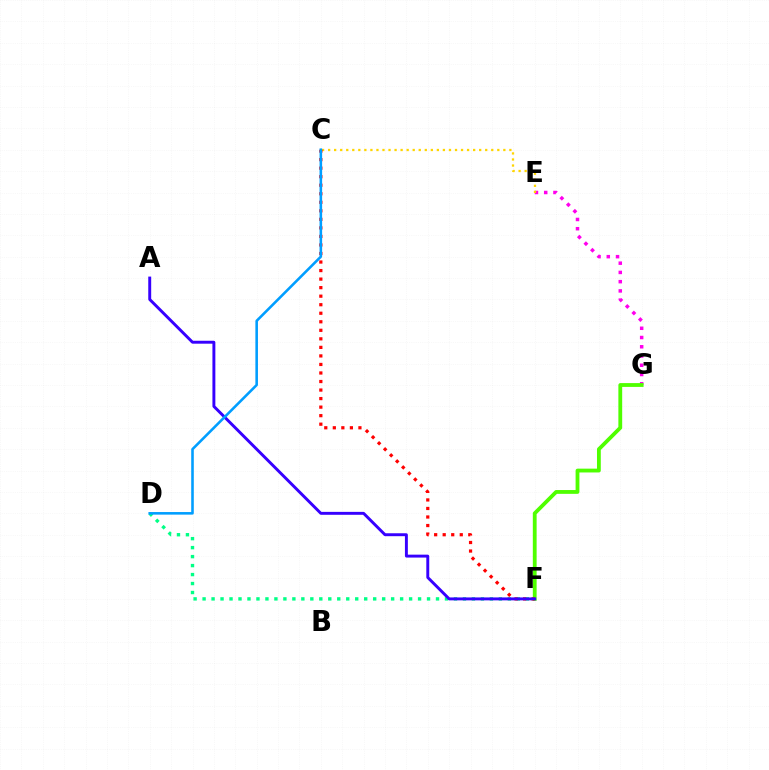{('D', 'F'): [{'color': '#00ff86', 'line_style': 'dotted', 'thickness': 2.44}], ('E', 'G'): [{'color': '#ff00ed', 'line_style': 'dotted', 'thickness': 2.51}], ('C', 'E'): [{'color': '#ffd500', 'line_style': 'dotted', 'thickness': 1.64}], ('F', 'G'): [{'color': '#4fff00', 'line_style': 'solid', 'thickness': 2.74}], ('C', 'F'): [{'color': '#ff0000', 'line_style': 'dotted', 'thickness': 2.32}], ('A', 'F'): [{'color': '#3700ff', 'line_style': 'solid', 'thickness': 2.11}], ('C', 'D'): [{'color': '#009eff', 'line_style': 'solid', 'thickness': 1.86}]}